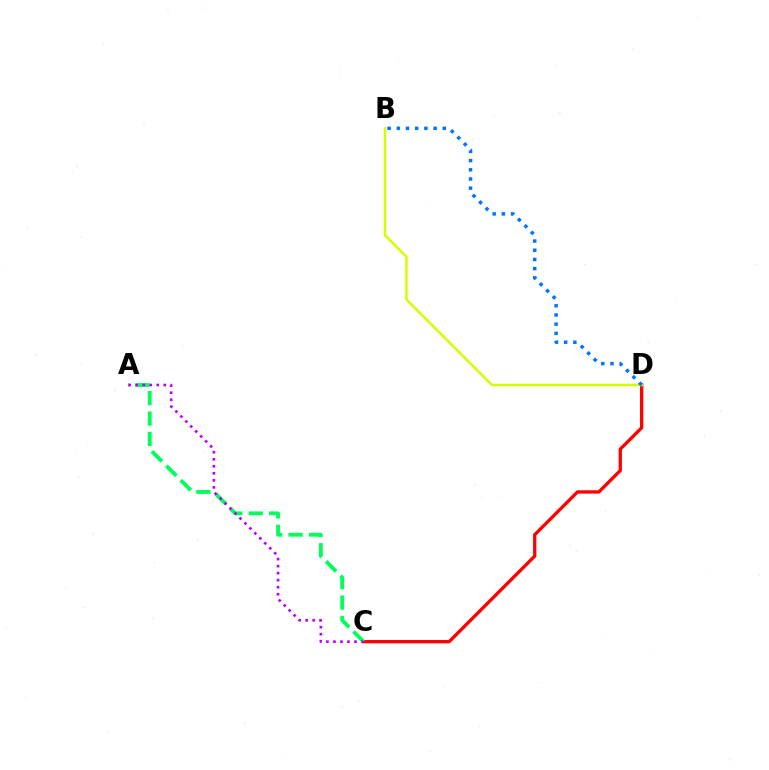{('C', 'D'): [{'color': '#ff0000', 'line_style': 'solid', 'thickness': 2.38}], ('B', 'D'): [{'color': '#d1ff00', 'line_style': 'solid', 'thickness': 1.81}, {'color': '#0074ff', 'line_style': 'dotted', 'thickness': 2.5}], ('A', 'C'): [{'color': '#00ff5c', 'line_style': 'dashed', 'thickness': 2.77}, {'color': '#b900ff', 'line_style': 'dotted', 'thickness': 1.91}]}